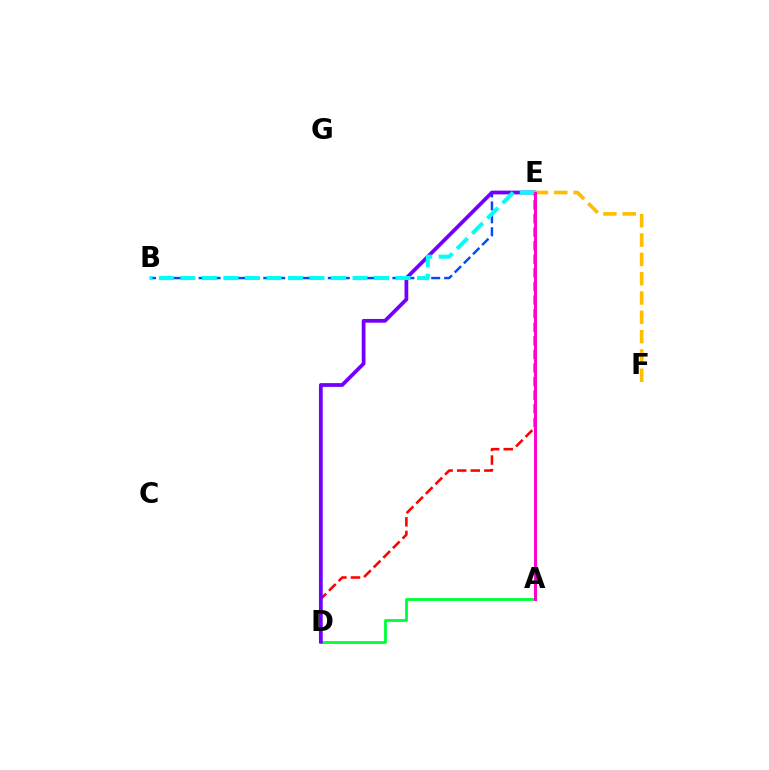{('D', 'E'): [{'color': '#ff0000', 'line_style': 'dashed', 'thickness': 1.85}, {'color': '#7200ff', 'line_style': 'solid', 'thickness': 2.7}], ('B', 'E'): [{'color': '#004bff', 'line_style': 'dashed', 'thickness': 1.75}, {'color': '#00fff6', 'line_style': 'dashed', 'thickness': 2.92}], ('A', 'D'): [{'color': '#00ff39', 'line_style': 'solid', 'thickness': 2.05}], ('E', 'F'): [{'color': '#ffbd00', 'line_style': 'dashed', 'thickness': 2.62}], ('A', 'E'): [{'color': '#84ff00', 'line_style': 'dotted', 'thickness': 1.87}, {'color': '#ff00cf', 'line_style': 'solid', 'thickness': 2.13}]}